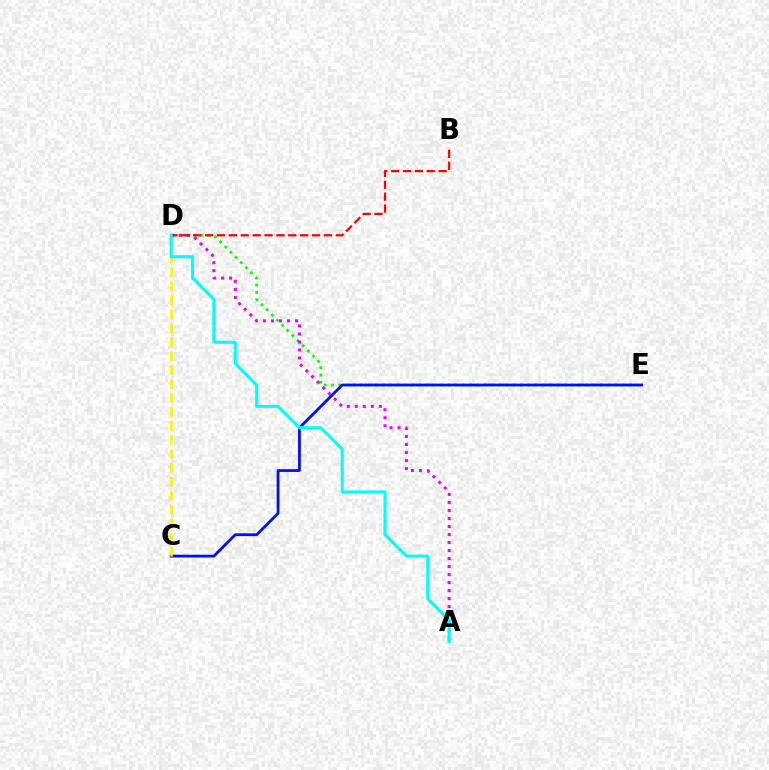{('D', 'E'): [{'color': '#08ff00', 'line_style': 'dotted', 'thickness': 1.97}], ('A', 'D'): [{'color': '#ee00ff', 'line_style': 'dotted', 'thickness': 2.18}, {'color': '#00fff6', 'line_style': 'solid', 'thickness': 2.21}], ('B', 'D'): [{'color': '#ff0000', 'line_style': 'dashed', 'thickness': 1.61}], ('C', 'E'): [{'color': '#0010ff', 'line_style': 'solid', 'thickness': 2.0}], ('C', 'D'): [{'color': '#fcf500', 'line_style': 'dashed', 'thickness': 1.9}]}